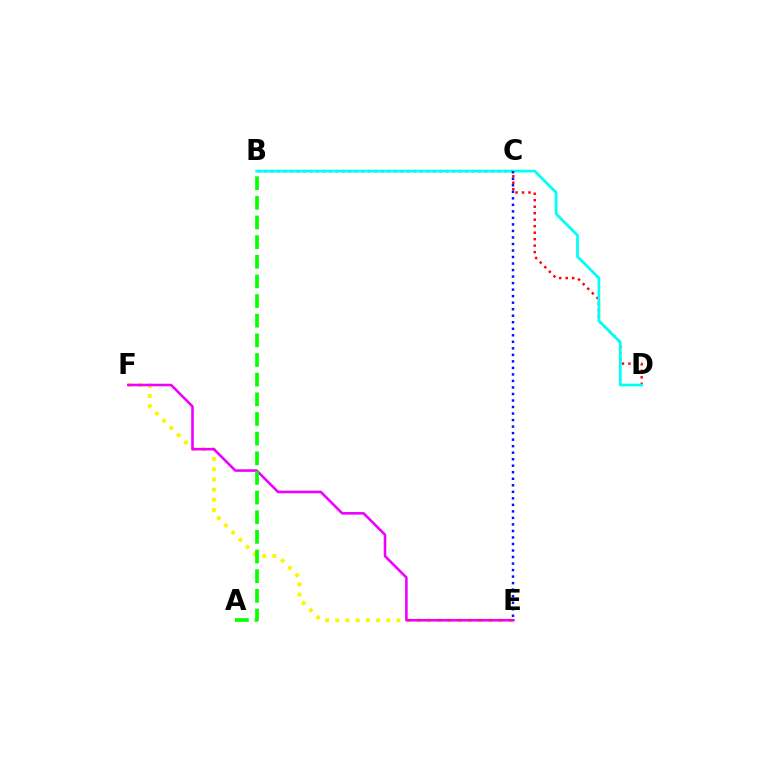{('B', 'D'): [{'color': '#ff0000', 'line_style': 'dotted', 'thickness': 1.76}, {'color': '#00fff6', 'line_style': 'solid', 'thickness': 1.97}], ('E', 'F'): [{'color': '#fcf500', 'line_style': 'dotted', 'thickness': 2.77}, {'color': '#ee00ff', 'line_style': 'solid', 'thickness': 1.86}], ('C', 'E'): [{'color': '#0010ff', 'line_style': 'dotted', 'thickness': 1.77}], ('A', 'B'): [{'color': '#08ff00', 'line_style': 'dashed', 'thickness': 2.67}]}